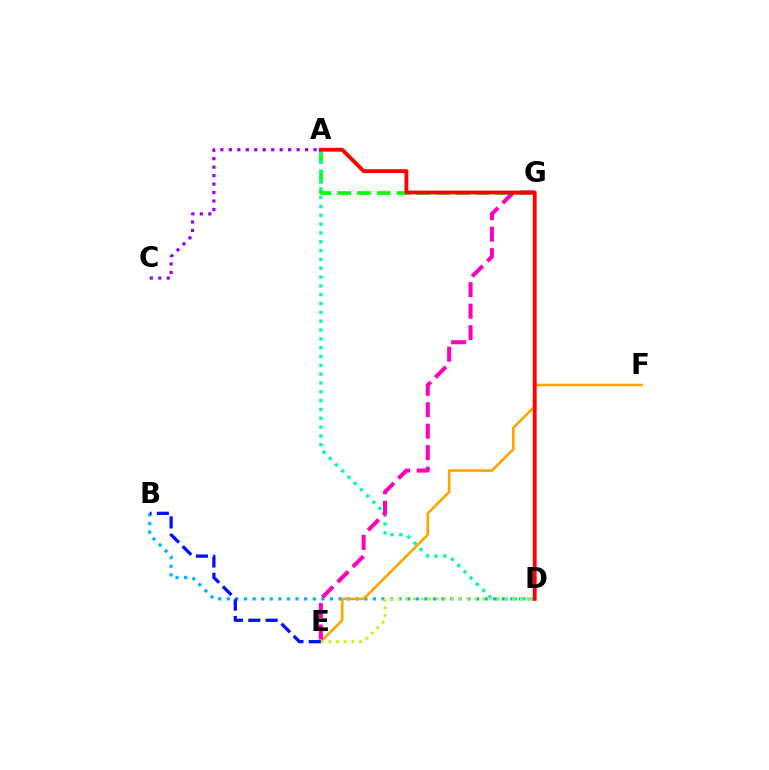{('A', 'G'): [{'color': '#08ff00', 'line_style': 'dashed', 'thickness': 2.68}], ('A', 'C'): [{'color': '#9b00ff', 'line_style': 'dotted', 'thickness': 2.3}], ('B', 'D'): [{'color': '#00b5ff', 'line_style': 'dotted', 'thickness': 2.33}], ('E', 'F'): [{'color': '#ffa500', 'line_style': 'solid', 'thickness': 1.89}], ('A', 'D'): [{'color': '#00ff9d', 'line_style': 'dotted', 'thickness': 2.4}, {'color': '#ff0000', 'line_style': 'solid', 'thickness': 2.76}], ('D', 'E'): [{'color': '#b3ff00', 'line_style': 'dotted', 'thickness': 2.08}], ('E', 'G'): [{'color': '#ff00bd', 'line_style': 'dashed', 'thickness': 2.92}], ('B', 'E'): [{'color': '#0010ff', 'line_style': 'dashed', 'thickness': 2.35}]}